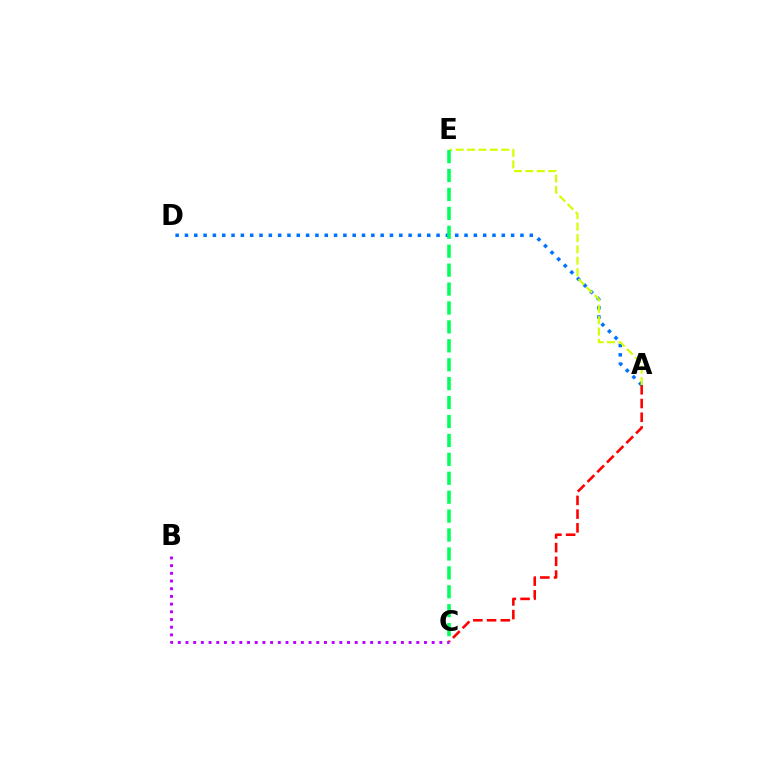{('A', 'C'): [{'color': '#ff0000', 'line_style': 'dashed', 'thickness': 1.86}], ('A', 'D'): [{'color': '#0074ff', 'line_style': 'dotted', 'thickness': 2.53}], ('A', 'E'): [{'color': '#d1ff00', 'line_style': 'dashed', 'thickness': 1.55}], ('B', 'C'): [{'color': '#b900ff', 'line_style': 'dotted', 'thickness': 2.09}], ('C', 'E'): [{'color': '#00ff5c', 'line_style': 'dashed', 'thickness': 2.57}]}